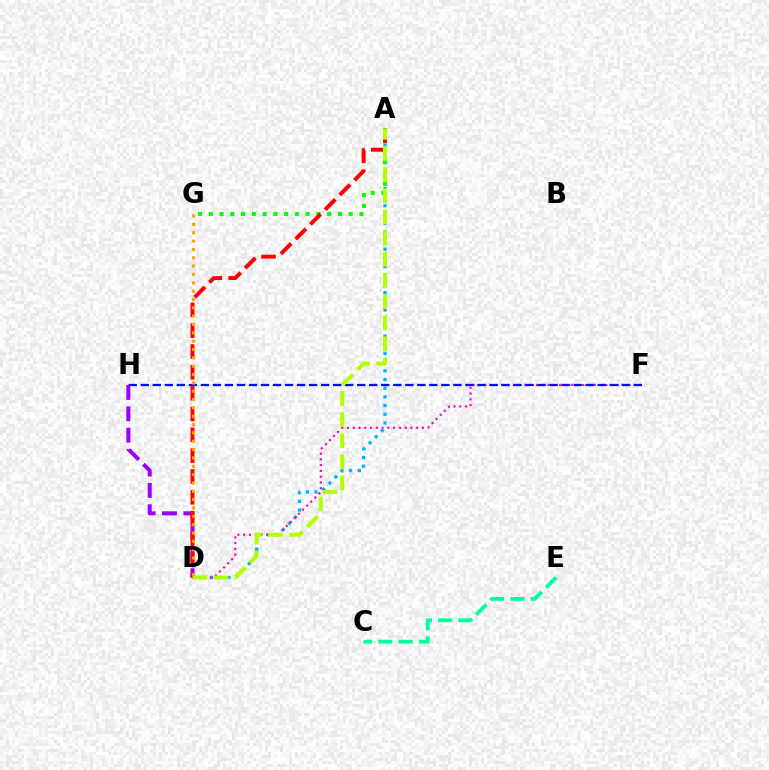{('A', 'D'): [{'color': '#00b5ff', 'line_style': 'dotted', 'thickness': 2.36}, {'color': '#ff0000', 'line_style': 'dashed', 'thickness': 2.83}, {'color': '#b3ff00', 'line_style': 'dashed', 'thickness': 2.88}], ('D', 'F'): [{'color': '#ff00bd', 'line_style': 'dotted', 'thickness': 1.57}], ('F', 'H'): [{'color': '#0010ff', 'line_style': 'dashed', 'thickness': 1.63}], ('A', 'G'): [{'color': '#08ff00', 'line_style': 'dotted', 'thickness': 2.92}], ('C', 'E'): [{'color': '#00ff9d', 'line_style': 'dashed', 'thickness': 2.75}], ('D', 'H'): [{'color': '#9b00ff', 'line_style': 'dashed', 'thickness': 2.9}], ('D', 'G'): [{'color': '#ffa500', 'line_style': 'dotted', 'thickness': 2.27}]}